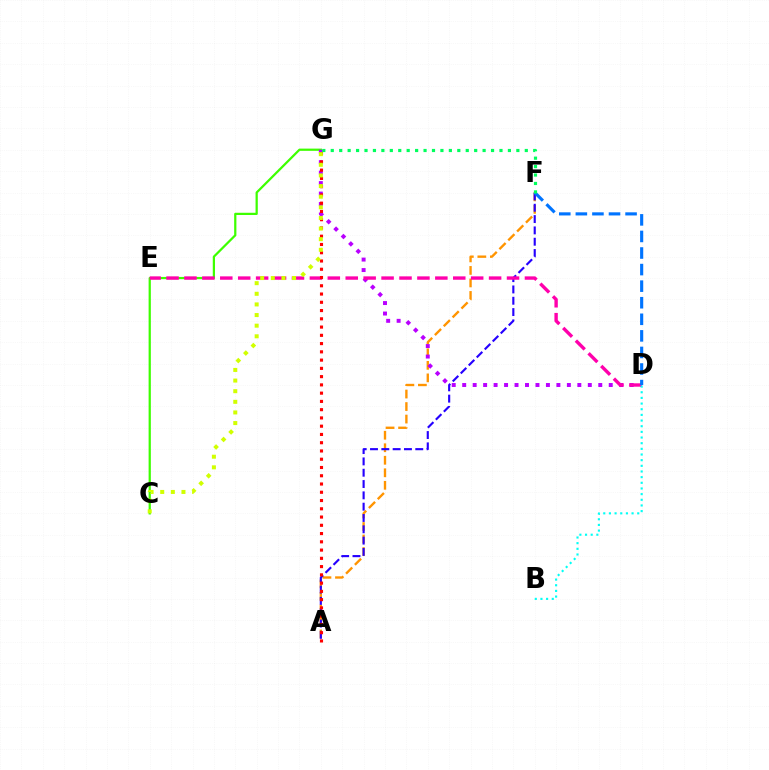{('A', 'F'): [{'color': '#ff9400', 'line_style': 'dashed', 'thickness': 1.7}, {'color': '#2500ff', 'line_style': 'dashed', 'thickness': 1.54}], ('C', 'G'): [{'color': '#3dff00', 'line_style': 'solid', 'thickness': 1.61}, {'color': '#d1ff00', 'line_style': 'dotted', 'thickness': 2.89}], ('D', 'G'): [{'color': '#b900ff', 'line_style': 'dotted', 'thickness': 2.84}], ('D', 'E'): [{'color': '#ff00ac', 'line_style': 'dashed', 'thickness': 2.43}], ('B', 'D'): [{'color': '#00fff6', 'line_style': 'dotted', 'thickness': 1.54}], ('D', 'F'): [{'color': '#0074ff', 'line_style': 'dashed', 'thickness': 2.25}], ('A', 'G'): [{'color': '#ff0000', 'line_style': 'dotted', 'thickness': 2.24}], ('F', 'G'): [{'color': '#00ff5c', 'line_style': 'dotted', 'thickness': 2.29}]}